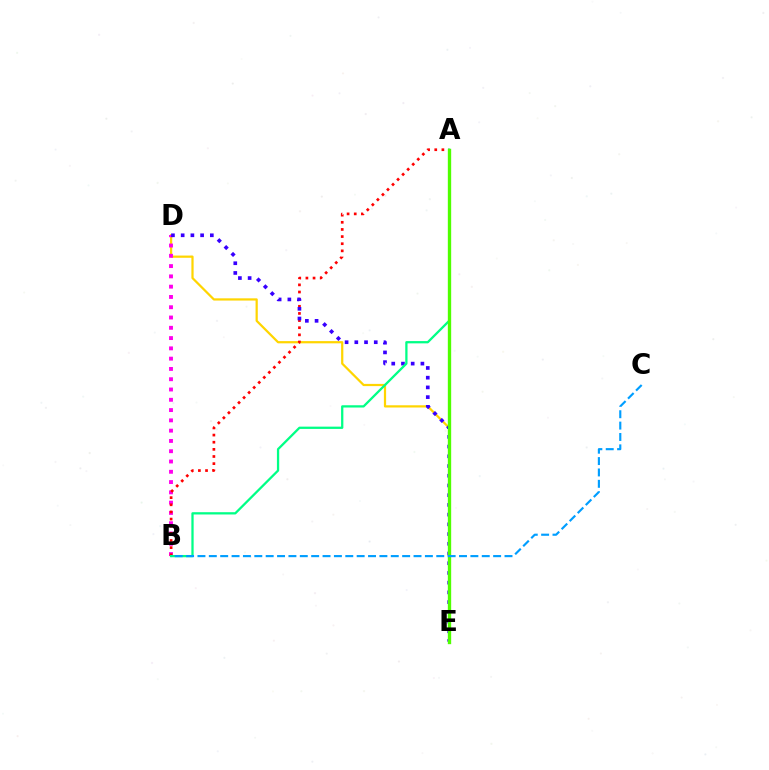{('D', 'E'): [{'color': '#ffd500', 'line_style': 'solid', 'thickness': 1.6}, {'color': '#3700ff', 'line_style': 'dotted', 'thickness': 2.64}], ('B', 'D'): [{'color': '#ff00ed', 'line_style': 'dotted', 'thickness': 2.79}], ('A', 'B'): [{'color': '#ff0000', 'line_style': 'dotted', 'thickness': 1.94}, {'color': '#00ff86', 'line_style': 'solid', 'thickness': 1.64}], ('A', 'E'): [{'color': '#4fff00', 'line_style': 'solid', 'thickness': 2.41}], ('B', 'C'): [{'color': '#009eff', 'line_style': 'dashed', 'thickness': 1.54}]}